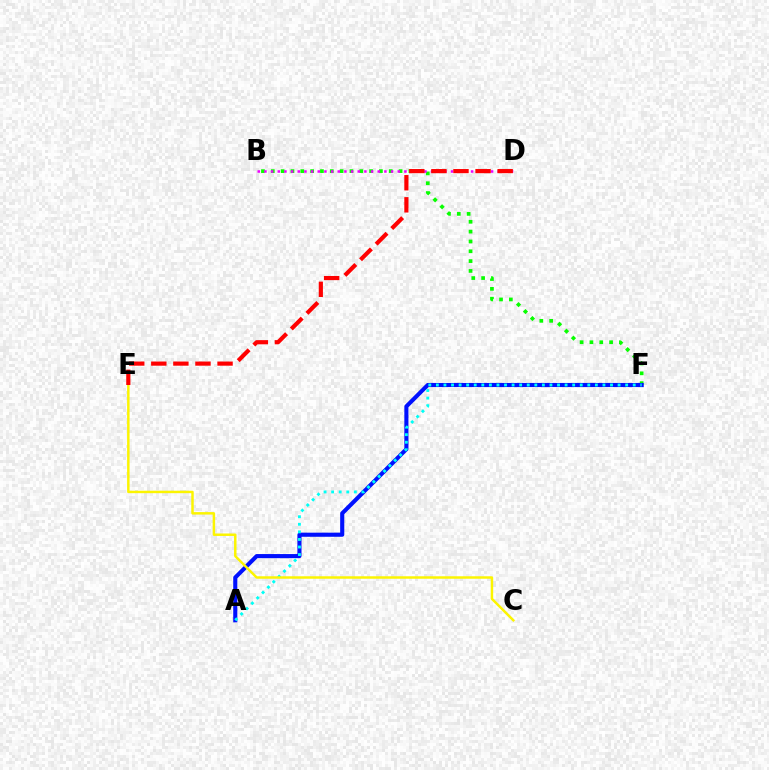{('B', 'F'): [{'color': '#08ff00', 'line_style': 'dotted', 'thickness': 2.67}], ('B', 'D'): [{'color': '#ee00ff', 'line_style': 'dotted', 'thickness': 1.81}], ('A', 'F'): [{'color': '#0010ff', 'line_style': 'solid', 'thickness': 2.96}, {'color': '#00fff6', 'line_style': 'dotted', 'thickness': 2.06}], ('C', 'E'): [{'color': '#fcf500', 'line_style': 'solid', 'thickness': 1.78}], ('D', 'E'): [{'color': '#ff0000', 'line_style': 'dashed', 'thickness': 3.0}]}